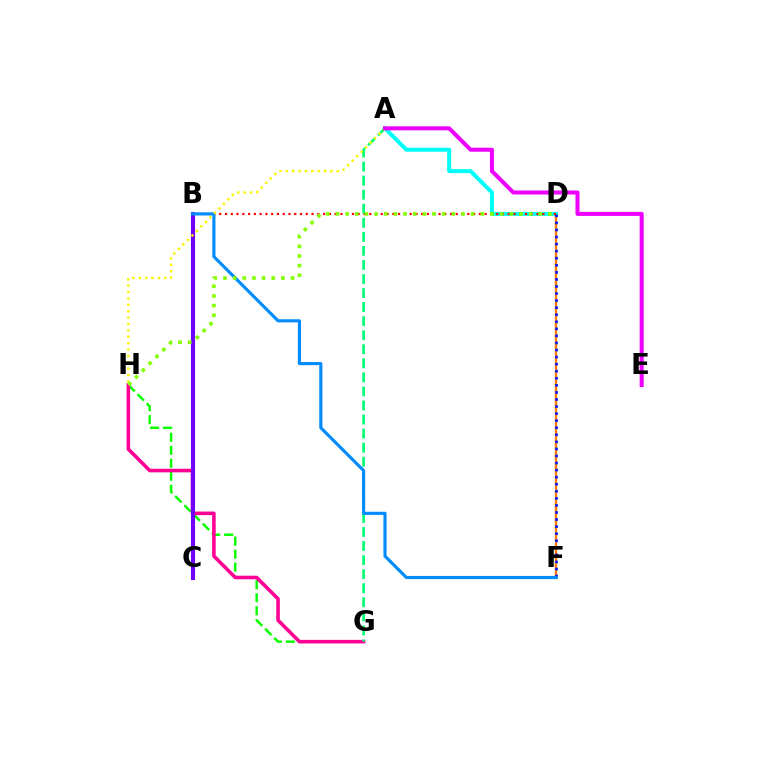{('G', 'H'): [{'color': '#08ff00', 'line_style': 'dashed', 'thickness': 1.77}, {'color': '#ff0094', 'line_style': 'solid', 'thickness': 2.57}], ('D', 'F'): [{'color': '#ff7c00', 'line_style': 'solid', 'thickness': 1.71}, {'color': '#0010ff', 'line_style': 'dotted', 'thickness': 1.92}], ('A', 'D'): [{'color': '#00fff6', 'line_style': 'solid', 'thickness': 2.89}], ('B', 'C'): [{'color': '#7200ff', 'line_style': 'solid', 'thickness': 2.93}], ('B', 'D'): [{'color': '#ff0000', 'line_style': 'dotted', 'thickness': 1.57}], ('A', 'G'): [{'color': '#00ff74', 'line_style': 'dashed', 'thickness': 1.91}], ('B', 'F'): [{'color': '#008cff', 'line_style': 'solid', 'thickness': 2.27}], ('A', 'H'): [{'color': '#fcf500', 'line_style': 'dotted', 'thickness': 1.73}], ('D', 'H'): [{'color': '#84ff00', 'line_style': 'dotted', 'thickness': 2.62}], ('A', 'E'): [{'color': '#ee00ff', 'line_style': 'solid', 'thickness': 2.89}]}